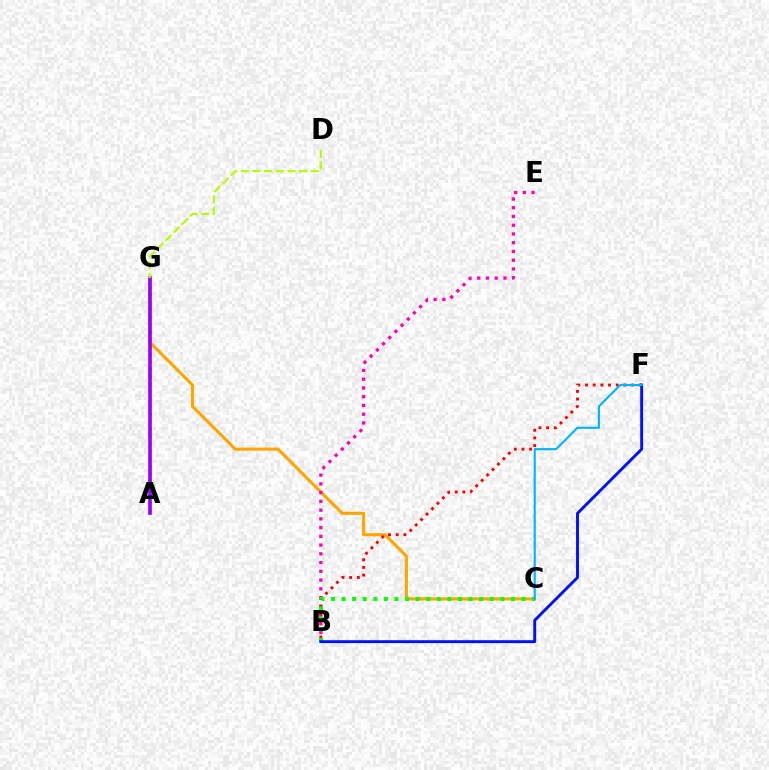{('C', 'G'): [{'color': '#ffa500', 'line_style': 'solid', 'thickness': 2.22}], ('B', 'E'): [{'color': '#ff00bd', 'line_style': 'dotted', 'thickness': 2.38}], ('B', 'F'): [{'color': '#ff0000', 'line_style': 'dotted', 'thickness': 2.09}, {'color': '#0010ff', 'line_style': 'solid', 'thickness': 2.09}], ('A', 'G'): [{'color': '#00ff9d', 'line_style': 'dotted', 'thickness': 2.02}, {'color': '#9b00ff', 'line_style': 'solid', 'thickness': 2.62}], ('B', 'C'): [{'color': '#08ff00', 'line_style': 'dotted', 'thickness': 2.88}], ('D', 'G'): [{'color': '#b3ff00', 'line_style': 'dashed', 'thickness': 1.58}], ('C', 'F'): [{'color': '#00b5ff', 'line_style': 'solid', 'thickness': 1.53}]}